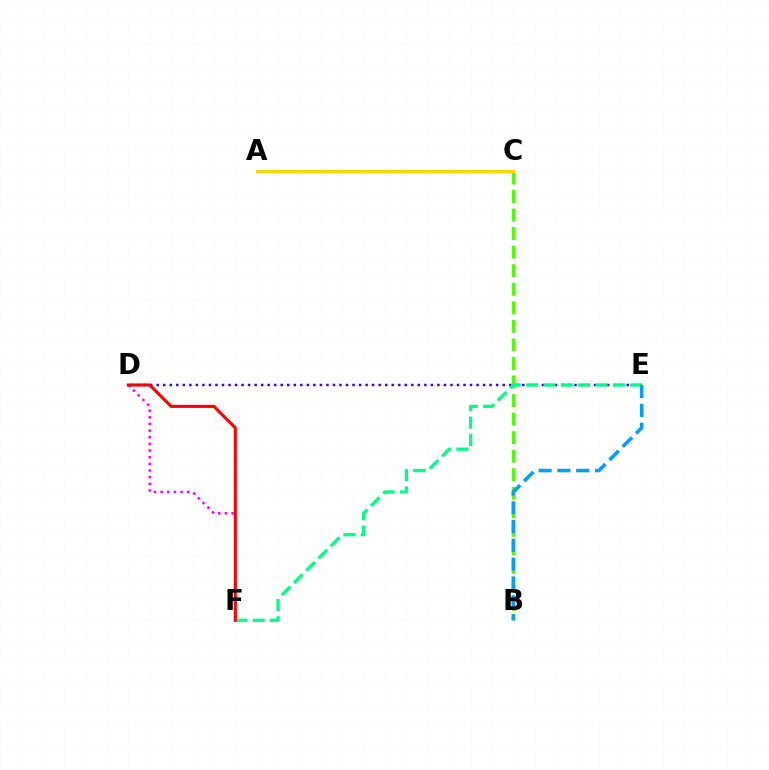{('D', 'E'): [{'color': '#3700ff', 'line_style': 'dotted', 'thickness': 1.77}], ('B', 'C'): [{'color': '#4fff00', 'line_style': 'dashed', 'thickness': 2.52}], ('A', 'C'): [{'color': '#ffd500', 'line_style': 'solid', 'thickness': 2.19}], ('E', 'F'): [{'color': '#00ff86', 'line_style': 'dashed', 'thickness': 2.36}], ('D', 'F'): [{'color': '#ff00ed', 'line_style': 'dotted', 'thickness': 1.81}, {'color': '#ff0000', 'line_style': 'solid', 'thickness': 2.21}], ('B', 'E'): [{'color': '#009eff', 'line_style': 'dashed', 'thickness': 2.56}]}